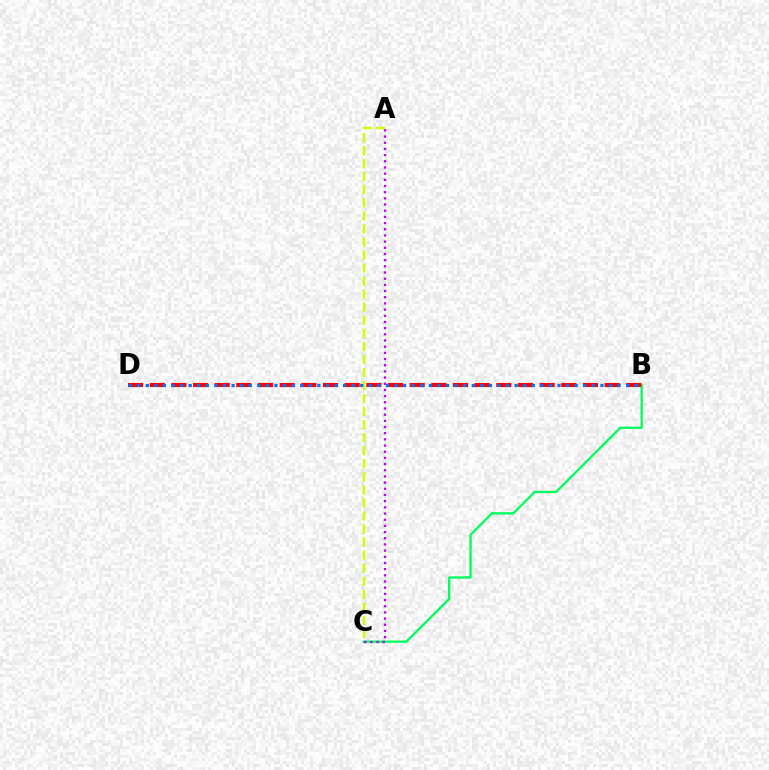{('B', 'C'): [{'color': '#00ff5c', 'line_style': 'solid', 'thickness': 1.65}], ('A', 'C'): [{'color': '#d1ff00', 'line_style': 'dashed', 'thickness': 1.77}, {'color': '#b900ff', 'line_style': 'dotted', 'thickness': 1.68}], ('B', 'D'): [{'color': '#ff0000', 'line_style': 'dashed', 'thickness': 2.94}, {'color': '#0074ff', 'line_style': 'dotted', 'thickness': 2.33}]}